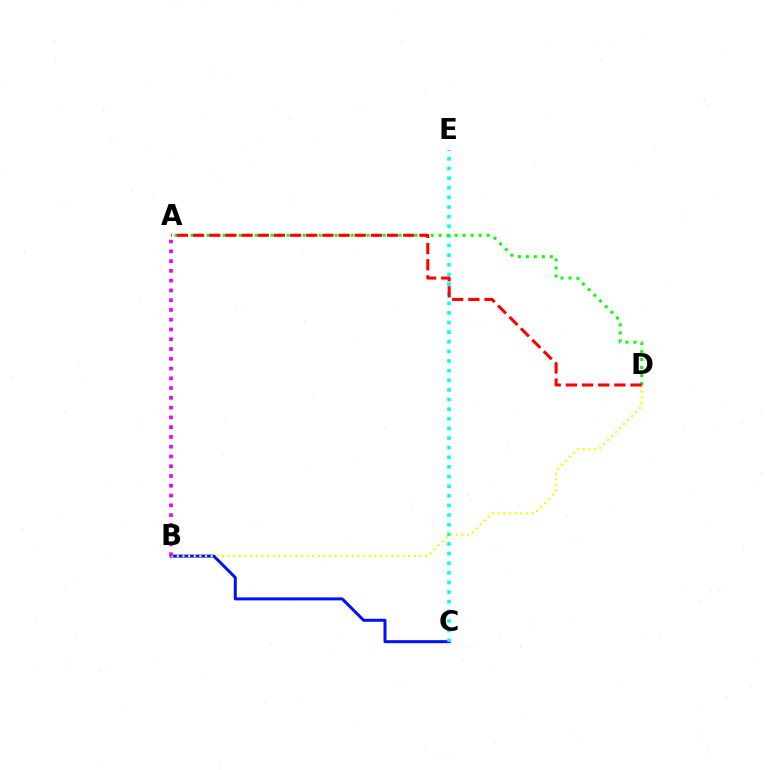{('B', 'C'): [{'color': '#0010ff', 'line_style': 'solid', 'thickness': 2.15}], ('C', 'E'): [{'color': '#00fff6', 'line_style': 'dotted', 'thickness': 2.62}], ('B', 'D'): [{'color': '#fcf500', 'line_style': 'dotted', 'thickness': 1.53}], ('A', 'B'): [{'color': '#ee00ff', 'line_style': 'dotted', 'thickness': 2.65}], ('A', 'D'): [{'color': '#08ff00', 'line_style': 'dotted', 'thickness': 2.17}, {'color': '#ff0000', 'line_style': 'dashed', 'thickness': 2.2}]}